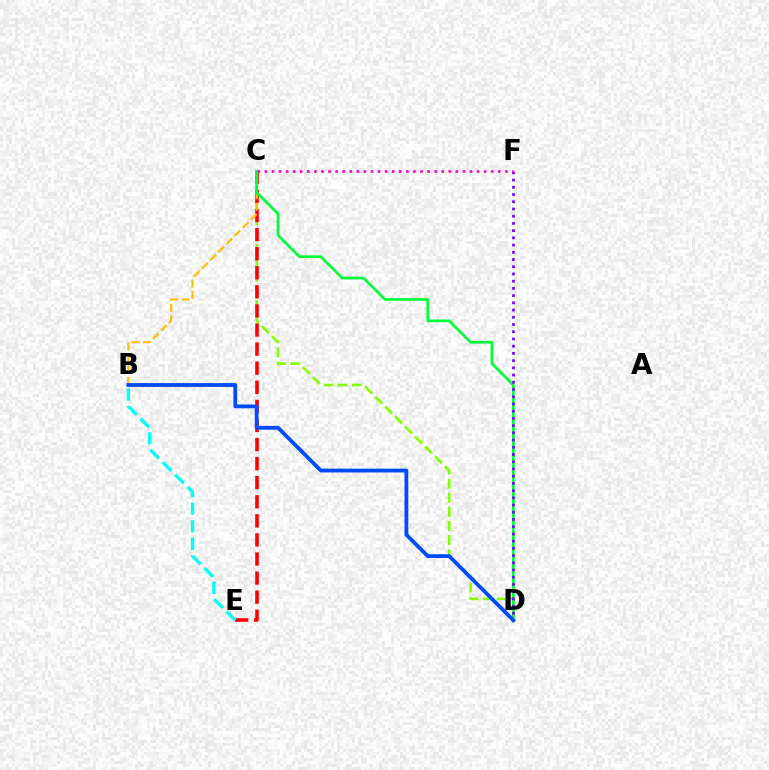{('C', 'D'): [{'color': '#84ff00', 'line_style': 'dashed', 'thickness': 1.92}, {'color': '#00ff39', 'line_style': 'solid', 'thickness': 1.94}], ('C', 'E'): [{'color': '#ff0000', 'line_style': 'dashed', 'thickness': 2.59}], ('B', 'E'): [{'color': '#00fff6', 'line_style': 'dashed', 'thickness': 2.39}], ('B', 'C'): [{'color': '#ffbd00', 'line_style': 'dashed', 'thickness': 1.56}], ('D', 'F'): [{'color': '#7200ff', 'line_style': 'dotted', 'thickness': 1.96}], ('B', 'D'): [{'color': '#004bff', 'line_style': 'solid', 'thickness': 2.74}], ('C', 'F'): [{'color': '#ff00cf', 'line_style': 'dotted', 'thickness': 1.92}]}